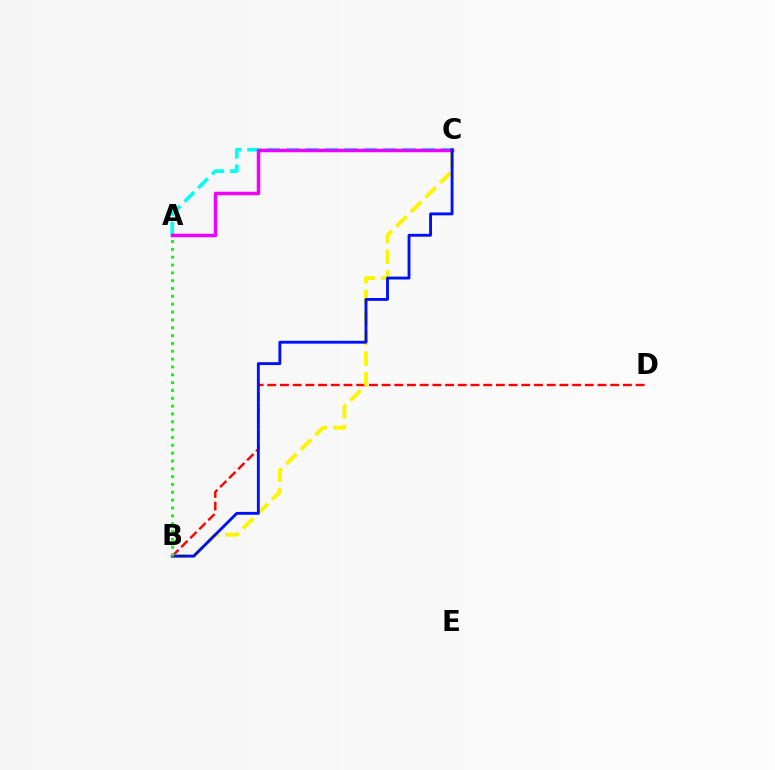{('B', 'D'): [{'color': '#ff0000', 'line_style': 'dashed', 'thickness': 1.73}], ('A', 'C'): [{'color': '#00fff6', 'line_style': 'dashed', 'thickness': 2.63}, {'color': '#ee00ff', 'line_style': 'solid', 'thickness': 2.52}], ('B', 'C'): [{'color': '#fcf500', 'line_style': 'dashed', 'thickness': 2.8}, {'color': '#0010ff', 'line_style': 'solid', 'thickness': 2.07}], ('A', 'B'): [{'color': '#08ff00', 'line_style': 'dotted', 'thickness': 2.13}]}